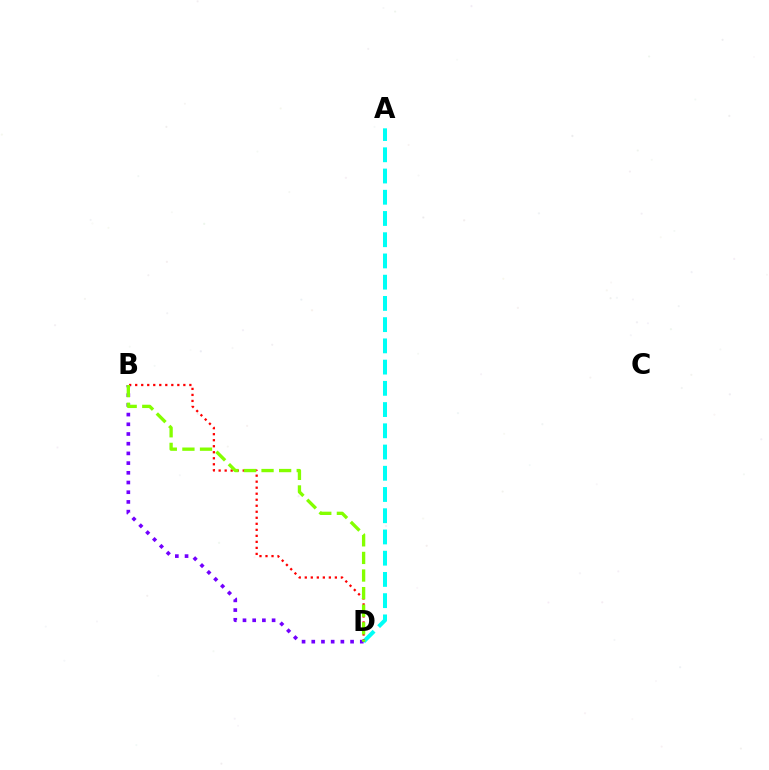{('A', 'D'): [{'color': '#00fff6', 'line_style': 'dashed', 'thickness': 2.88}], ('B', 'D'): [{'color': '#ff0000', 'line_style': 'dotted', 'thickness': 1.64}, {'color': '#7200ff', 'line_style': 'dotted', 'thickness': 2.64}, {'color': '#84ff00', 'line_style': 'dashed', 'thickness': 2.39}]}